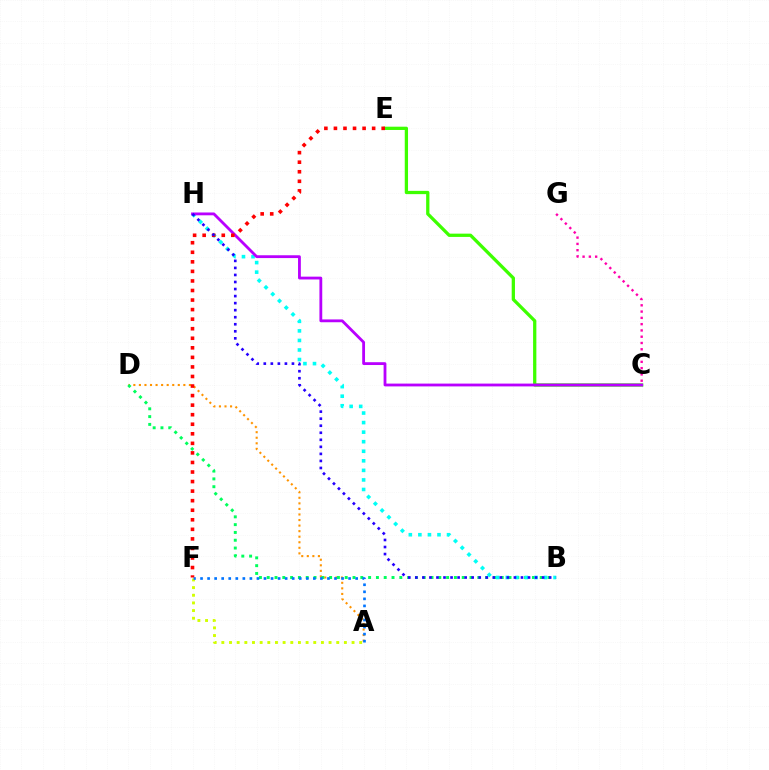{('A', 'D'): [{'color': '#ff9400', 'line_style': 'dotted', 'thickness': 1.51}], ('B', 'D'): [{'color': '#00ff5c', 'line_style': 'dotted', 'thickness': 2.12}], ('B', 'H'): [{'color': '#00fff6', 'line_style': 'dotted', 'thickness': 2.6}, {'color': '#2500ff', 'line_style': 'dotted', 'thickness': 1.91}], ('C', 'G'): [{'color': '#ff00ac', 'line_style': 'dotted', 'thickness': 1.71}], ('C', 'E'): [{'color': '#3dff00', 'line_style': 'solid', 'thickness': 2.36}], ('A', 'F'): [{'color': '#d1ff00', 'line_style': 'dotted', 'thickness': 2.08}, {'color': '#0074ff', 'line_style': 'dotted', 'thickness': 1.92}], ('C', 'H'): [{'color': '#b900ff', 'line_style': 'solid', 'thickness': 2.03}], ('E', 'F'): [{'color': '#ff0000', 'line_style': 'dotted', 'thickness': 2.6}]}